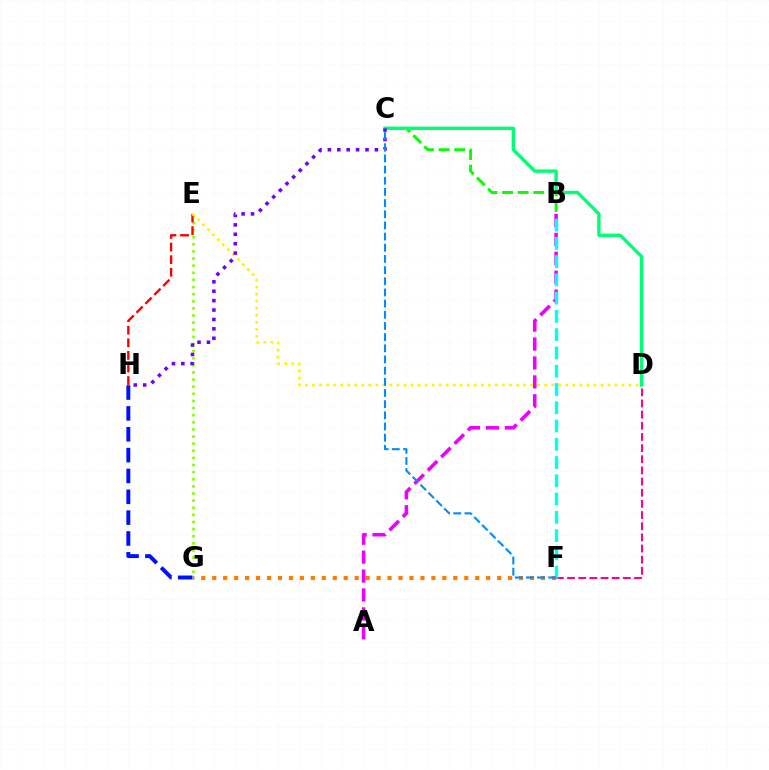{('E', 'G'): [{'color': '#84ff00', 'line_style': 'dotted', 'thickness': 1.93}], ('B', 'C'): [{'color': '#08ff00', 'line_style': 'dashed', 'thickness': 2.12}], ('F', 'G'): [{'color': '#ff7c00', 'line_style': 'dotted', 'thickness': 2.98}], ('C', 'D'): [{'color': '#00ff74', 'line_style': 'solid', 'thickness': 2.44}], ('A', 'B'): [{'color': '#ee00ff', 'line_style': 'dashed', 'thickness': 2.57}], ('E', 'H'): [{'color': '#ff0000', 'line_style': 'dashed', 'thickness': 1.71}], ('D', 'E'): [{'color': '#fcf500', 'line_style': 'dotted', 'thickness': 1.91}], ('D', 'F'): [{'color': '#ff0094', 'line_style': 'dashed', 'thickness': 1.52}], ('B', 'F'): [{'color': '#00fff6', 'line_style': 'dashed', 'thickness': 2.48}], ('C', 'H'): [{'color': '#7200ff', 'line_style': 'dotted', 'thickness': 2.56}], ('G', 'H'): [{'color': '#0010ff', 'line_style': 'dashed', 'thickness': 2.83}], ('C', 'F'): [{'color': '#008cff', 'line_style': 'dashed', 'thickness': 1.52}]}